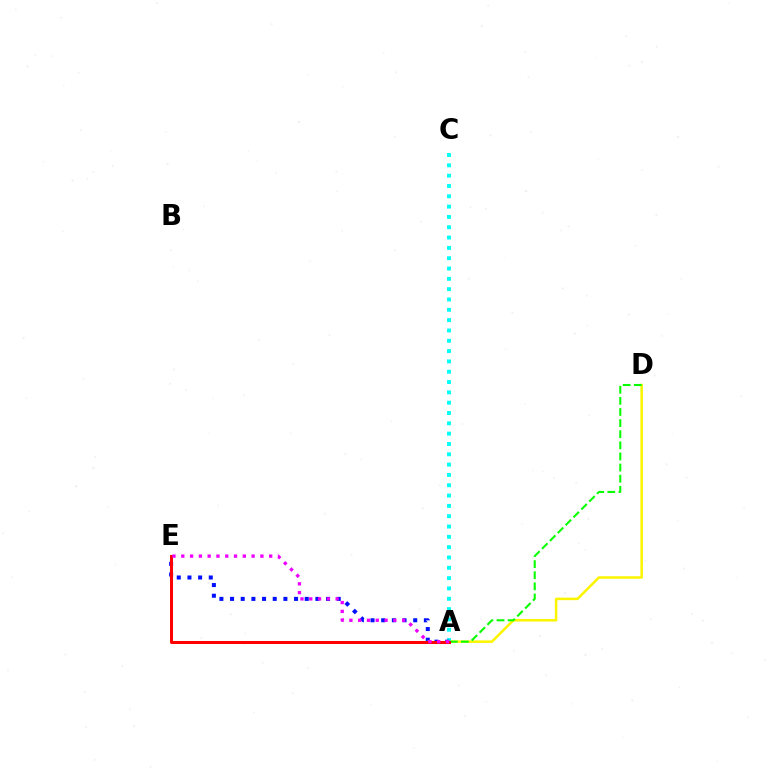{('A', 'D'): [{'color': '#fcf500', 'line_style': 'solid', 'thickness': 1.82}, {'color': '#08ff00', 'line_style': 'dashed', 'thickness': 1.51}], ('A', 'C'): [{'color': '#00fff6', 'line_style': 'dotted', 'thickness': 2.8}], ('A', 'E'): [{'color': '#0010ff', 'line_style': 'dotted', 'thickness': 2.9}, {'color': '#ff0000', 'line_style': 'solid', 'thickness': 2.18}, {'color': '#ee00ff', 'line_style': 'dotted', 'thickness': 2.39}]}